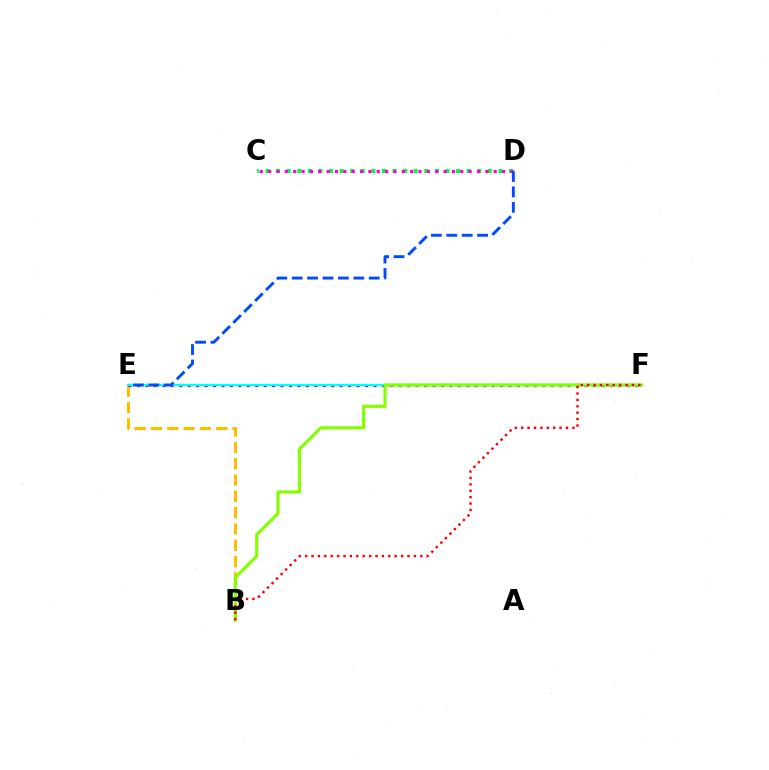{('B', 'E'): [{'color': '#ffbd00', 'line_style': 'dashed', 'thickness': 2.22}], ('C', 'D'): [{'color': '#00ff39', 'line_style': 'dotted', 'thickness': 2.88}, {'color': '#ff00cf', 'line_style': 'dotted', 'thickness': 2.27}], ('E', 'F'): [{'color': '#7200ff', 'line_style': 'dotted', 'thickness': 2.29}, {'color': '#00fff6', 'line_style': 'solid', 'thickness': 1.63}], ('B', 'F'): [{'color': '#84ff00', 'line_style': 'solid', 'thickness': 2.26}, {'color': '#ff0000', 'line_style': 'dotted', 'thickness': 1.74}], ('D', 'E'): [{'color': '#004bff', 'line_style': 'dashed', 'thickness': 2.09}]}